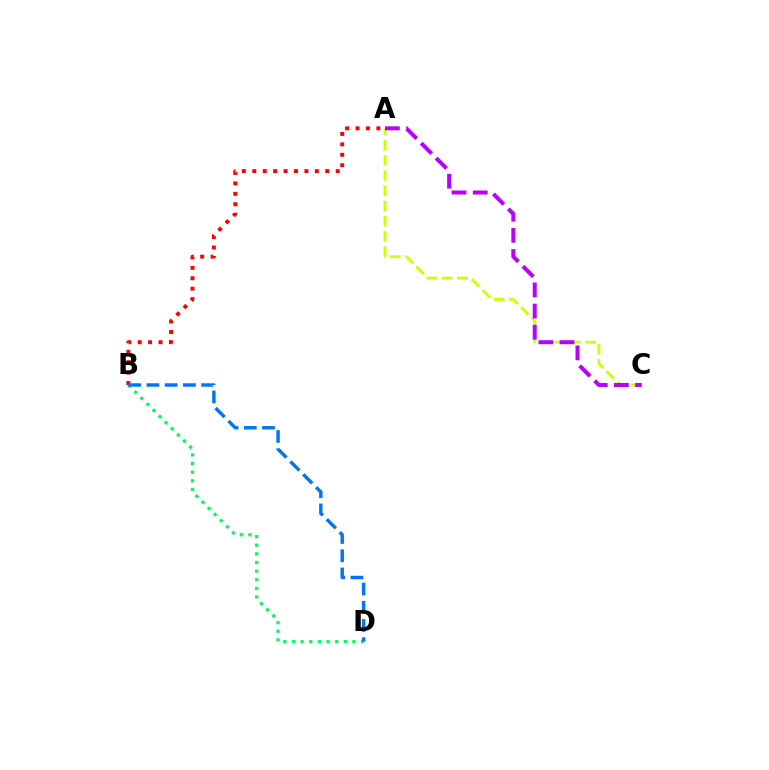{('B', 'D'): [{'color': '#00ff5c', 'line_style': 'dotted', 'thickness': 2.34}, {'color': '#0074ff', 'line_style': 'dashed', 'thickness': 2.48}], ('A', 'C'): [{'color': '#d1ff00', 'line_style': 'dashed', 'thickness': 2.07}, {'color': '#b900ff', 'line_style': 'dashed', 'thickness': 2.87}], ('A', 'B'): [{'color': '#ff0000', 'line_style': 'dotted', 'thickness': 2.83}]}